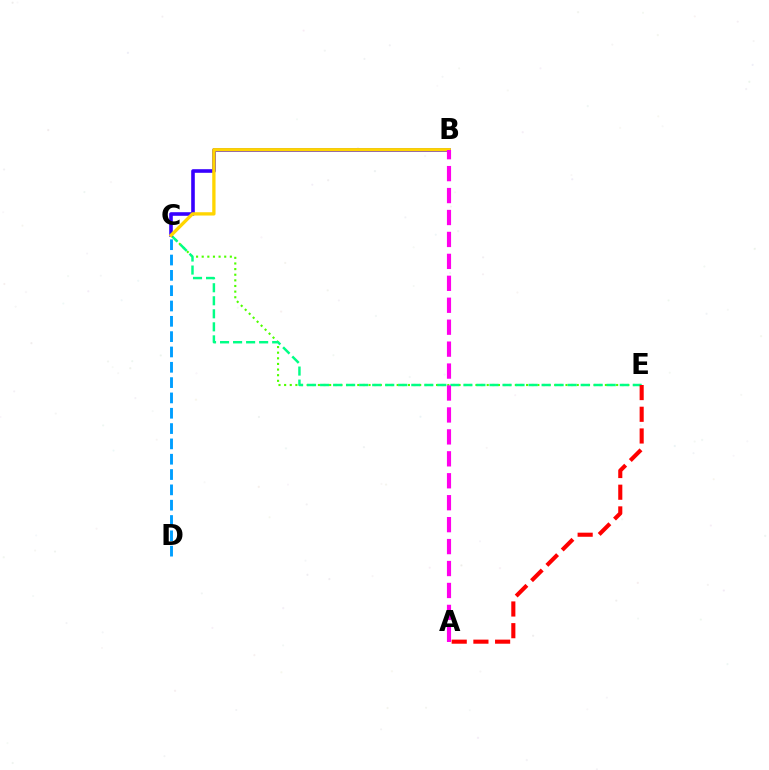{('C', 'E'): [{'color': '#4fff00', 'line_style': 'dotted', 'thickness': 1.53}, {'color': '#00ff86', 'line_style': 'dashed', 'thickness': 1.77}], ('C', 'D'): [{'color': '#009eff', 'line_style': 'dashed', 'thickness': 2.08}], ('B', 'C'): [{'color': '#3700ff', 'line_style': 'solid', 'thickness': 2.59}, {'color': '#ffd500', 'line_style': 'solid', 'thickness': 2.38}], ('A', 'E'): [{'color': '#ff0000', 'line_style': 'dashed', 'thickness': 2.95}], ('A', 'B'): [{'color': '#ff00ed', 'line_style': 'dashed', 'thickness': 2.98}]}